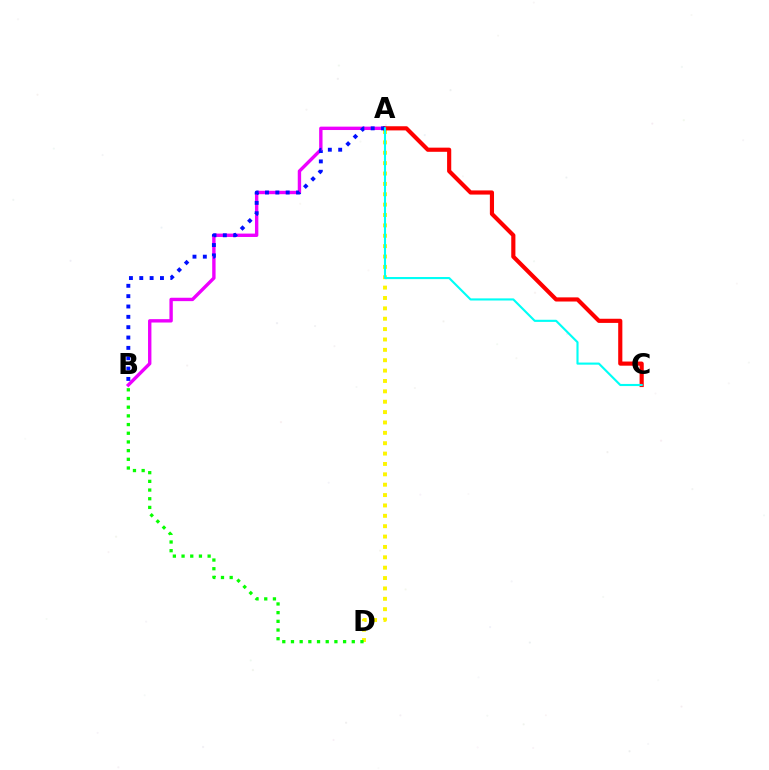{('A', 'D'): [{'color': '#fcf500', 'line_style': 'dotted', 'thickness': 2.82}], ('A', 'B'): [{'color': '#ee00ff', 'line_style': 'solid', 'thickness': 2.43}, {'color': '#0010ff', 'line_style': 'dotted', 'thickness': 2.81}], ('A', 'C'): [{'color': '#ff0000', 'line_style': 'solid', 'thickness': 2.99}, {'color': '#00fff6', 'line_style': 'solid', 'thickness': 1.53}], ('B', 'D'): [{'color': '#08ff00', 'line_style': 'dotted', 'thickness': 2.36}]}